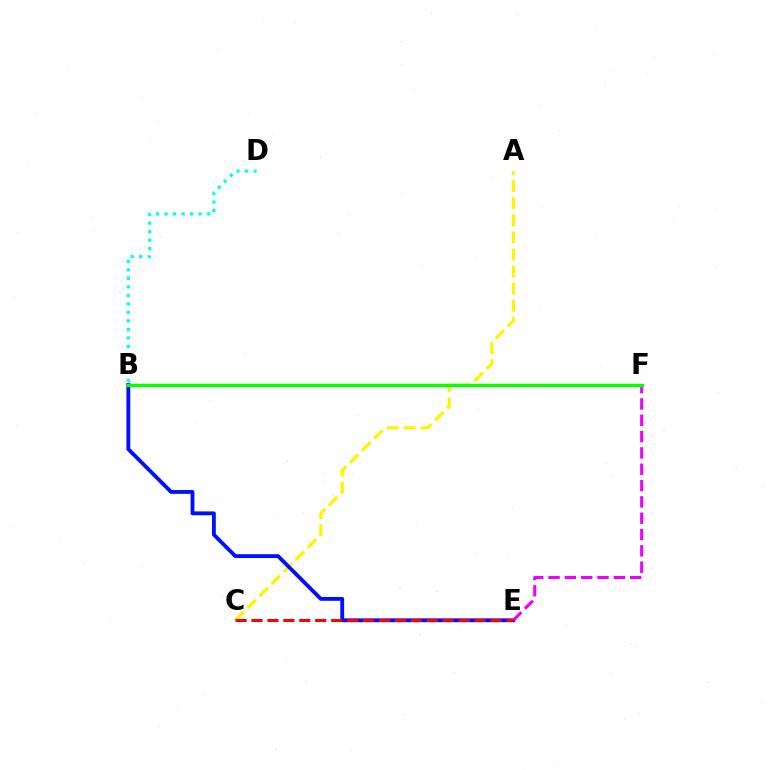{('A', 'C'): [{'color': '#fcf500', 'line_style': 'dashed', 'thickness': 2.32}], ('B', 'E'): [{'color': '#0010ff', 'line_style': 'solid', 'thickness': 2.76}], ('E', 'F'): [{'color': '#ee00ff', 'line_style': 'dashed', 'thickness': 2.22}], ('B', 'F'): [{'color': '#08ff00', 'line_style': 'solid', 'thickness': 2.46}], ('C', 'E'): [{'color': '#ff0000', 'line_style': 'dashed', 'thickness': 2.17}], ('B', 'D'): [{'color': '#00fff6', 'line_style': 'dotted', 'thickness': 2.31}]}